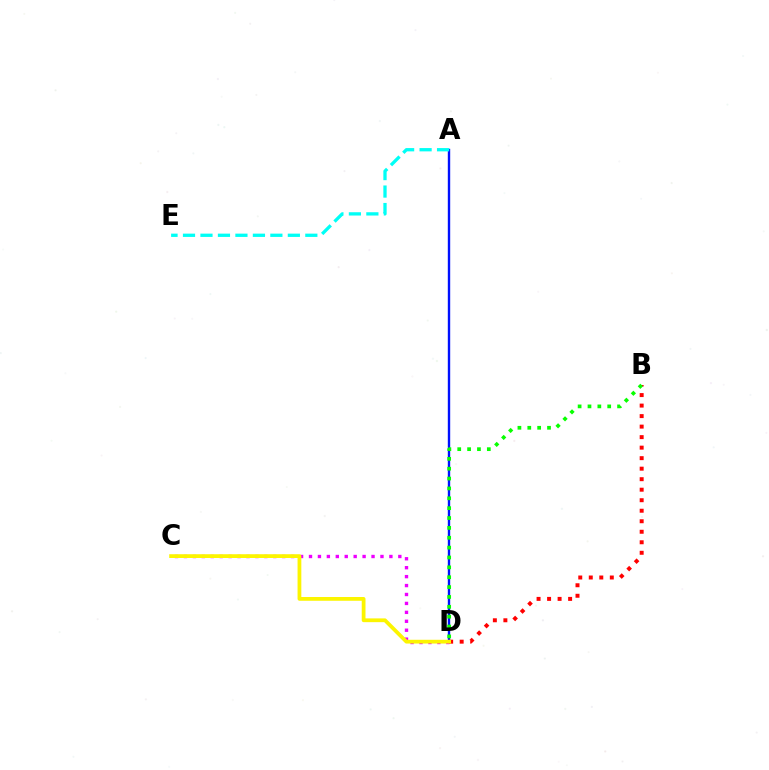{('A', 'D'): [{'color': '#0010ff', 'line_style': 'solid', 'thickness': 1.72}], ('C', 'D'): [{'color': '#ee00ff', 'line_style': 'dotted', 'thickness': 2.43}, {'color': '#fcf500', 'line_style': 'solid', 'thickness': 2.71}], ('A', 'E'): [{'color': '#00fff6', 'line_style': 'dashed', 'thickness': 2.37}], ('B', 'D'): [{'color': '#ff0000', 'line_style': 'dotted', 'thickness': 2.86}, {'color': '#08ff00', 'line_style': 'dotted', 'thickness': 2.68}]}